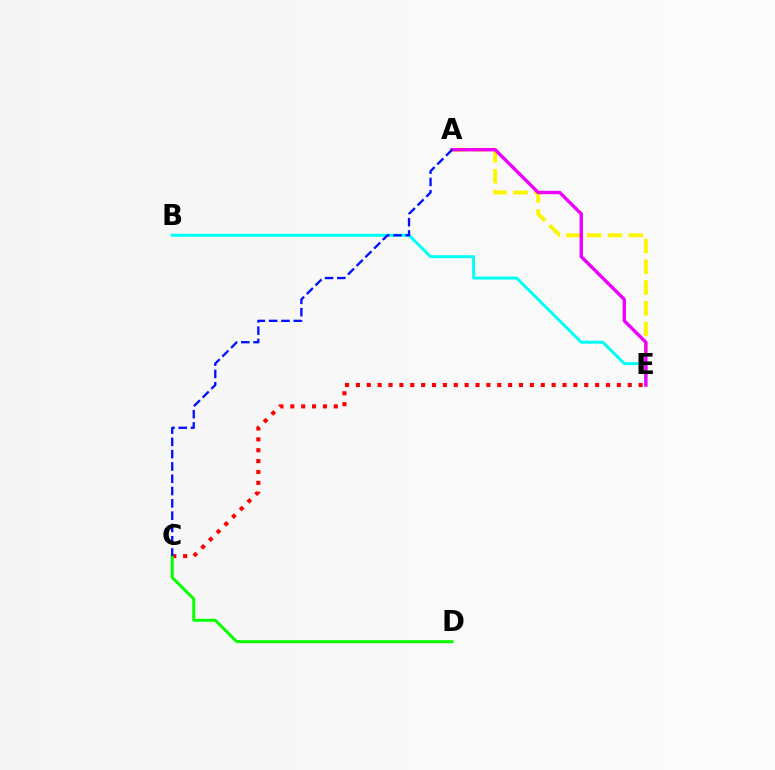{('C', 'E'): [{'color': '#ff0000', 'line_style': 'dotted', 'thickness': 2.95}], ('A', 'E'): [{'color': '#fcf500', 'line_style': 'dashed', 'thickness': 2.82}, {'color': '#ee00ff', 'line_style': 'solid', 'thickness': 2.44}], ('C', 'D'): [{'color': '#08ff00', 'line_style': 'solid', 'thickness': 2.13}], ('B', 'E'): [{'color': '#00fff6', 'line_style': 'solid', 'thickness': 2.13}], ('A', 'C'): [{'color': '#0010ff', 'line_style': 'dashed', 'thickness': 1.67}]}